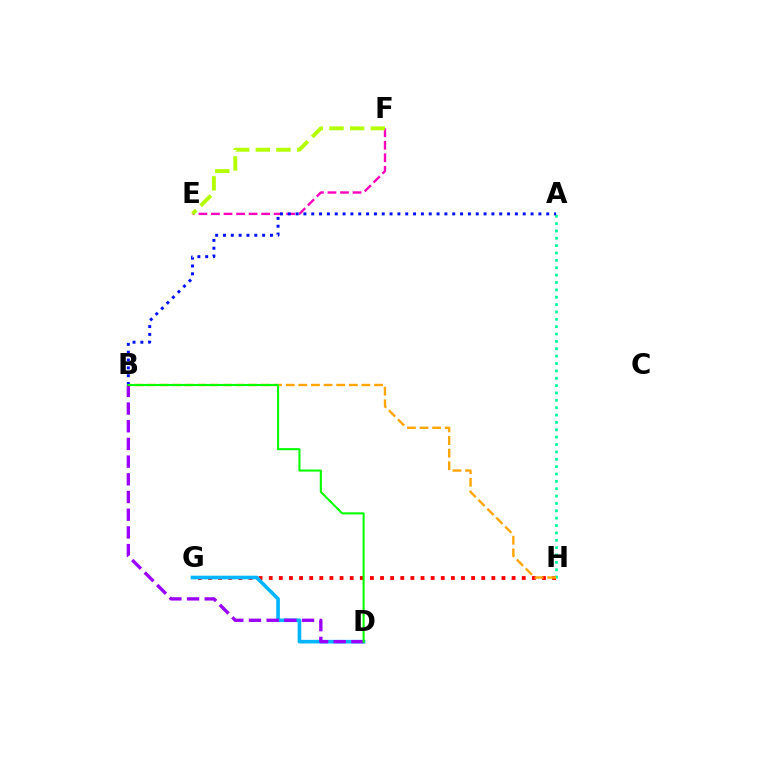{('G', 'H'): [{'color': '#ff0000', 'line_style': 'dotted', 'thickness': 2.75}], ('A', 'H'): [{'color': '#00ff9d', 'line_style': 'dotted', 'thickness': 2.0}], ('E', 'F'): [{'color': '#ff00bd', 'line_style': 'dashed', 'thickness': 1.7}, {'color': '#b3ff00', 'line_style': 'dashed', 'thickness': 2.8}], ('D', 'G'): [{'color': '#00b5ff', 'line_style': 'solid', 'thickness': 2.62}], ('B', 'D'): [{'color': '#9b00ff', 'line_style': 'dashed', 'thickness': 2.4}, {'color': '#08ff00', 'line_style': 'solid', 'thickness': 1.51}], ('B', 'H'): [{'color': '#ffa500', 'line_style': 'dashed', 'thickness': 1.71}], ('A', 'B'): [{'color': '#0010ff', 'line_style': 'dotted', 'thickness': 2.13}]}